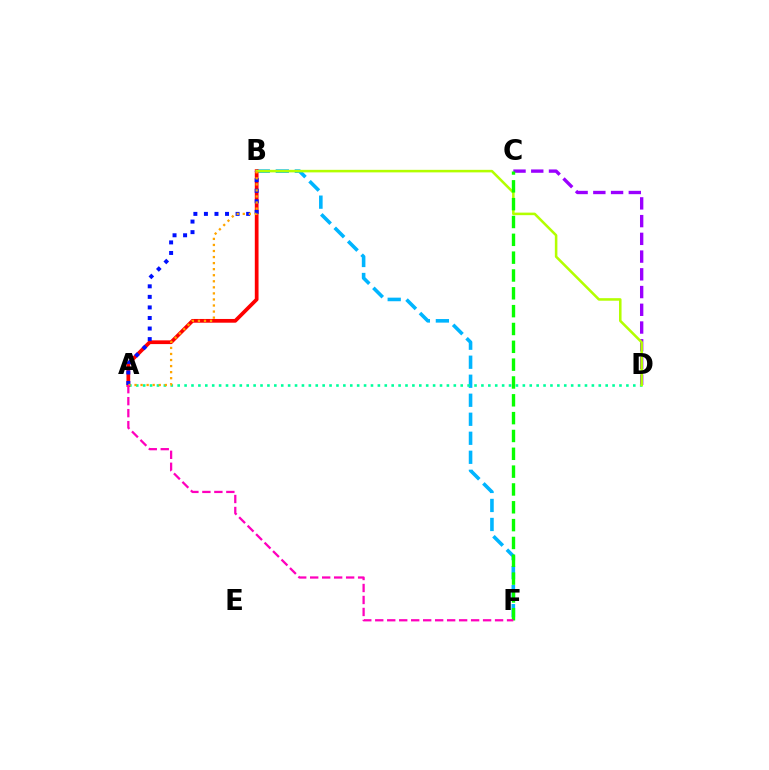{('C', 'D'): [{'color': '#9b00ff', 'line_style': 'dashed', 'thickness': 2.41}], ('B', 'F'): [{'color': '#00b5ff', 'line_style': 'dashed', 'thickness': 2.58}], ('A', 'D'): [{'color': '#00ff9d', 'line_style': 'dotted', 'thickness': 1.88}], ('A', 'B'): [{'color': '#ff0000', 'line_style': 'solid', 'thickness': 2.69}, {'color': '#0010ff', 'line_style': 'dotted', 'thickness': 2.87}, {'color': '#ffa500', 'line_style': 'dotted', 'thickness': 1.65}], ('B', 'D'): [{'color': '#b3ff00', 'line_style': 'solid', 'thickness': 1.83}], ('C', 'F'): [{'color': '#08ff00', 'line_style': 'dashed', 'thickness': 2.42}], ('A', 'F'): [{'color': '#ff00bd', 'line_style': 'dashed', 'thickness': 1.63}]}